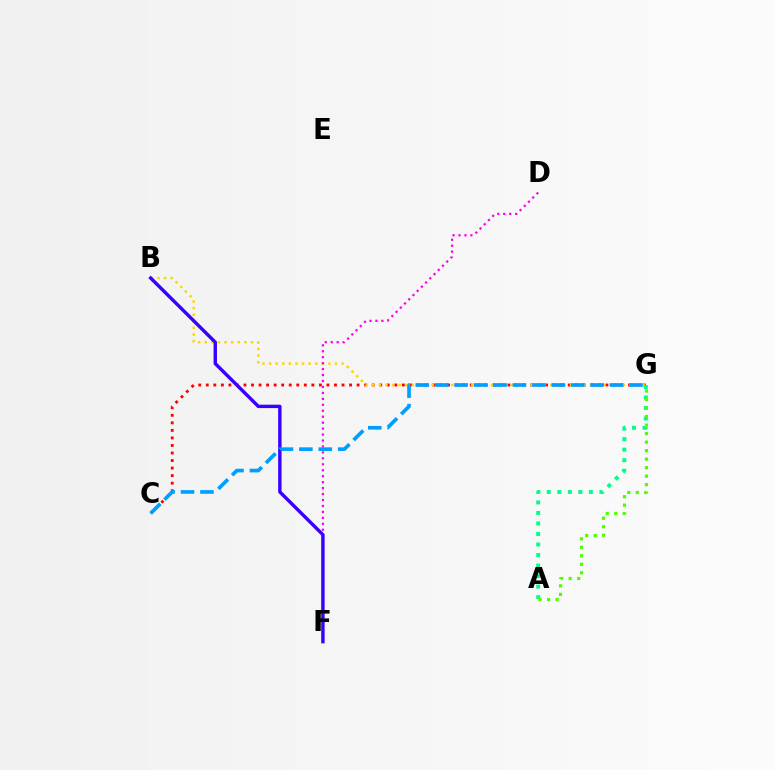{('C', 'G'): [{'color': '#ff0000', 'line_style': 'dotted', 'thickness': 2.05}, {'color': '#009eff', 'line_style': 'dashed', 'thickness': 2.64}], ('B', 'G'): [{'color': '#ffd500', 'line_style': 'dotted', 'thickness': 1.79}], ('A', 'G'): [{'color': '#00ff86', 'line_style': 'dotted', 'thickness': 2.86}, {'color': '#4fff00', 'line_style': 'dotted', 'thickness': 2.31}], ('D', 'F'): [{'color': '#ff00ed', 'line_style': 'dotted', 'thickness': 1.62}], ('B', 'F'): [{'color': '#3700ff', 'line_style': 'solid', 'thickness': 2.45}]}